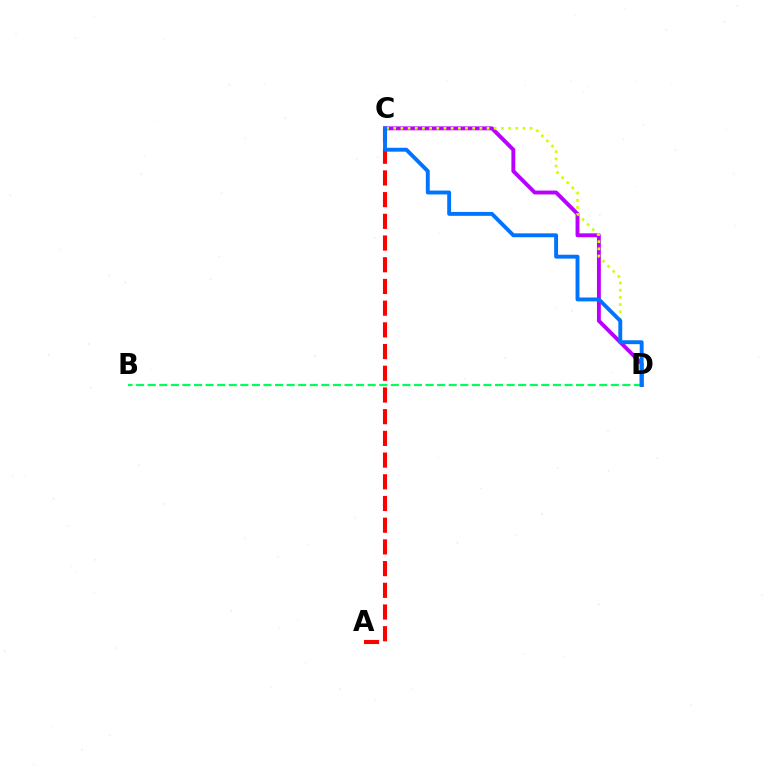{('C', 'D'): [{'color': '#b900ff', 'line_style': 'solid', 'thickness': 2.8}, {'color': '#d1ff00', 'line_style': 'dotted', 'thickness': 1.95}, {'color': '#0074ff', 'line_style': 'solid', 'thickness': 2.8}], ('A', 'C'): [{'color': '#ff0000', 'line_style': 'dashed', 'thickness': 2.95}], ('B', 'D'): [{'color': '#00ff5c', 'line_style': 'dashed', 'thickness': 1.57}]}